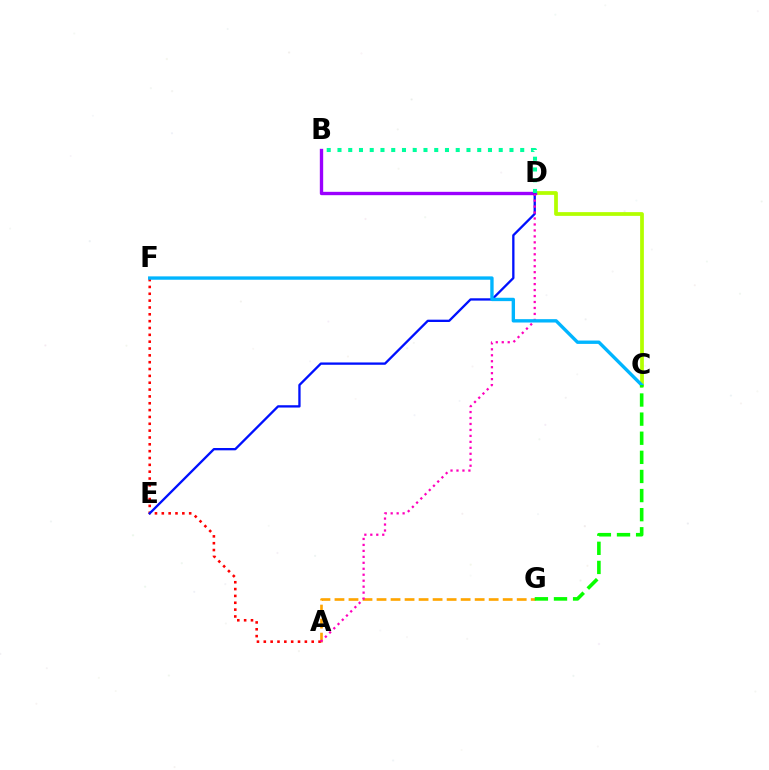{('C', 'D'): [{'color': '#b3ff00', 'line_style': 'solid', 'thickness': 2.7}], ('B', 'D'): [{'color': '#9b00ff', 'line_style': 'solid', 'thickness': 2.41}, {'color': '#00ff9d', 'line_style': 'dotted', 'thickness': 2.92}], ('A', 'G'): [{'color': '#ffa500', 'line_style': 'dashed', 'thickness': 1.9}], ('A', 'F'): [{'color': '#ff0000', 'line_style': 'dotted', 'thickness': 1.86}], ('D', 'E'): [{'color': '#0010ff', 'line_style': 'solid', 'thickness': 1.67}], ('A', 'D'): [{'color': '#ff00bd', 'line_style': 'dotted', 'thickness': 1.62}], ('C', 'F'): [{'color': '#00b5ff', 'line_style': 'solid', 'thickness': 2.42}], ('C', 'G'): [{'color': '#08ff00', 'line_style': 'dashed', 'thickness': 2.6}]}